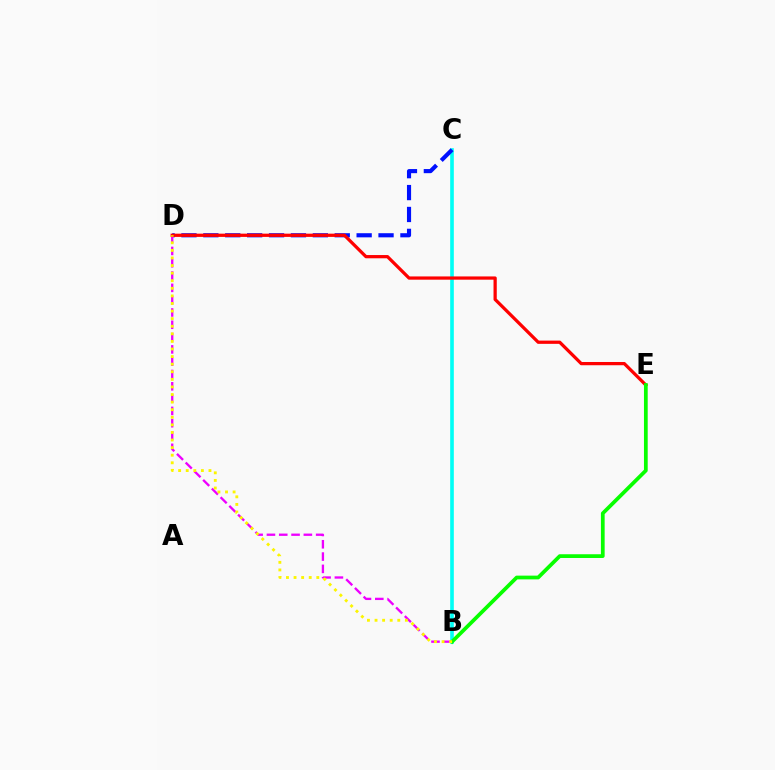{('B', 'C'): [{'color': '#00fff6', 'line_style': 'solid', 'thickness': 2.61}], ('C', 'D'): [{'color': '#0010ff', 'line_style': 'dashed', 'thickness': 2.97}], ('B', 'D'): [{'color': '#ee00ff', 'line_style': 'dashed', 'thickness': 1.67}, {'color': '#fcf500', 'line_style': 'dotted', 'thickness': 2.06}], ('D', 'E'): [{'color': '#ff0000', 'line_style': 'solid', 'thickness': 2.34}], ('B', 'E'): [{'color': '#08ff00', 'line_style': 'solid', 'thickness': 2.69}]}